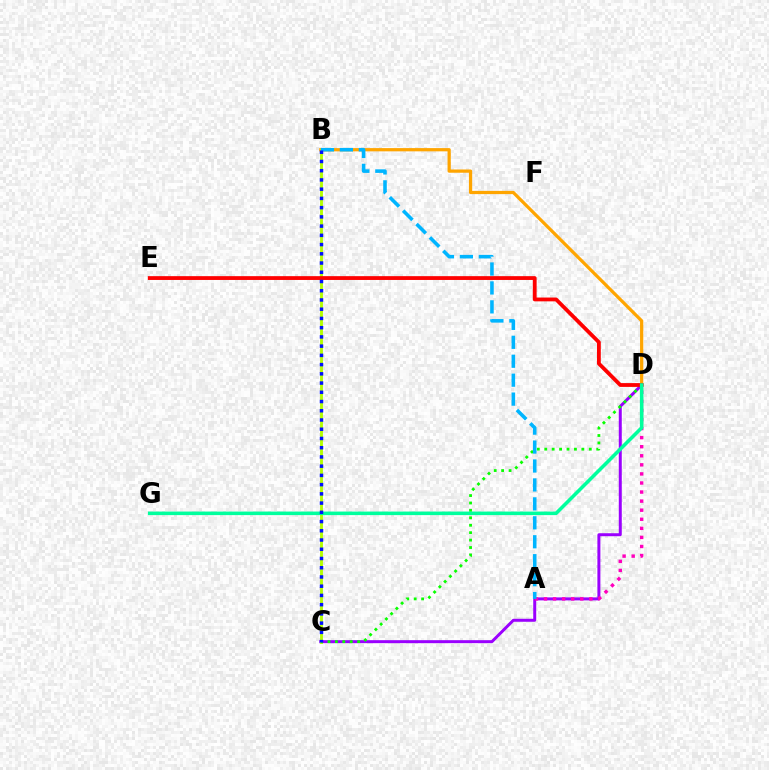{('B', 'D'): [{'color': '#ffa500', 'line_style': 'solid', 'thickness': 2.33}], ('C', 'D'): [{'color': '#9b00ff', 'line_style': 'solid', 'thickness': 2.15}, {'color': '#08ff00', 'line_style': 'dotted', 'thickness': 2.02}], ('B', 'C'): [{'color': '#b3ff00', 'line_style': 'solid', 'thickness': 2.06}, {'color': '#0010ff', 'line_style': 'dotted', 'thickness': 2.51}], ('D', 'E'): [{'color': '#ff0000', 'line_style': 'solid', 'thickness': 2.74}], ('A', 'D'): [{'color': '#ff00bd', 'line_style': 'dotted', 'thickness': 2.46}], ('D', 'G'): [{'color': '#00ff9d', 'line_style': 'solid', 'thickness': 2.56}], ('A', 'B'): [{'color': '#00b5ff', 'line_style': 'dashed', 'thickness': 2.57}]}